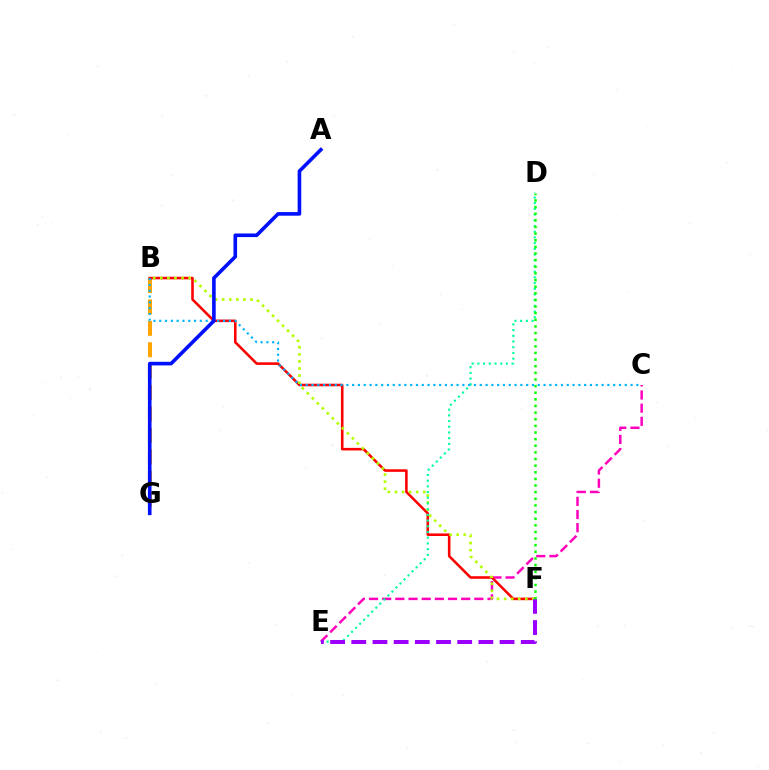{('C', 'E'): [{'color': '#ff00bd', 'line_style': 'dashed', 'thickness': 1.79}], ('B', 'G'): [{'color': '#ffa500', 'line_style': 'dashed', 'thickness': 2.91}], ('B', 'F'): [{'color': '#ff0000', 'line_style': 'solid', 'thickness': 1.85}, {'color': '#b3ff00', 'line_style': 'dotted', 'thickness': 1.92}], ('D', 'E'): [{'color': '#00ff9d', 'line_style': 'dotted', 'thickness': 1.55}], ('B', 'C'): [{'color': '#00b5ff', 'line_style': 'dotted', 'thickness': 1.58}], ('A', 'G'): [{'color': '#0010ff', 'line_style': 'solid', 'thickness': 2.6}], ('E', 'F'): [{'color': '#9b00ff', 'line_style': 'dashed', 'thickness': 2.88}], ('D', 'F'): [{'color': '#08ff00', 'line_style': 'dotted', 'thickness': 1.8}]}